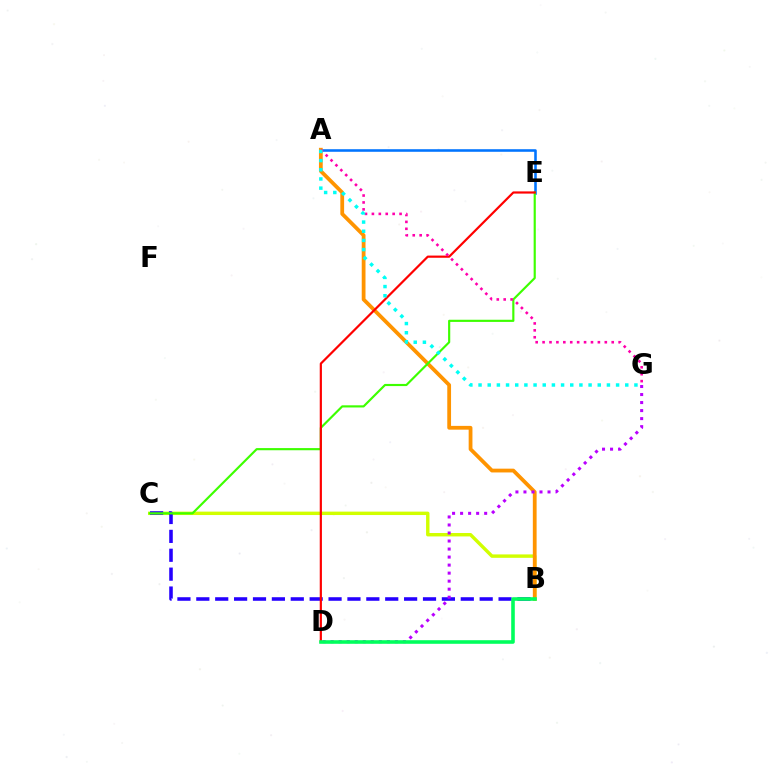{('A', 'E'): [{'color': '#0074ff', 'line_style': 'solid', 'thickness': 1.85}], ('B', 'C'): [{'color': '#d1ff00', 'line_style': 'solid', 'thickness': 2.46}, {'color': '#2500ff', 'line_style': 'dashed', 'thickness': 2.57}], ('A', 'B'): [{'color': '#ff9400', 'line_style': 'solid', 'thickness': 2.72}], ('D', 'G'): [{'color': '#b900ff', 'line_style': 'dotted', 'thickness': 2.18}], ('C', 'E'): [{'color': '#3dff00', 'line_style': 'solid', 'thickness': 1.55}], ('D', 'E'): [{'color': '#ff0000', 'line_style': 'solid', 'thickness': 1.58}], ('B', 'D'): [{'color': '#00ff5c', 'line_style': 'solid', 'thickness': 2.59}], ('A', 'G'): [{'color': '#ff00ac', 'line_style': 'dotted', 'thickness': 1.88}, {'color': '#00fff6', 'line_style': 'dotted', 'thickness': 2.49}]}